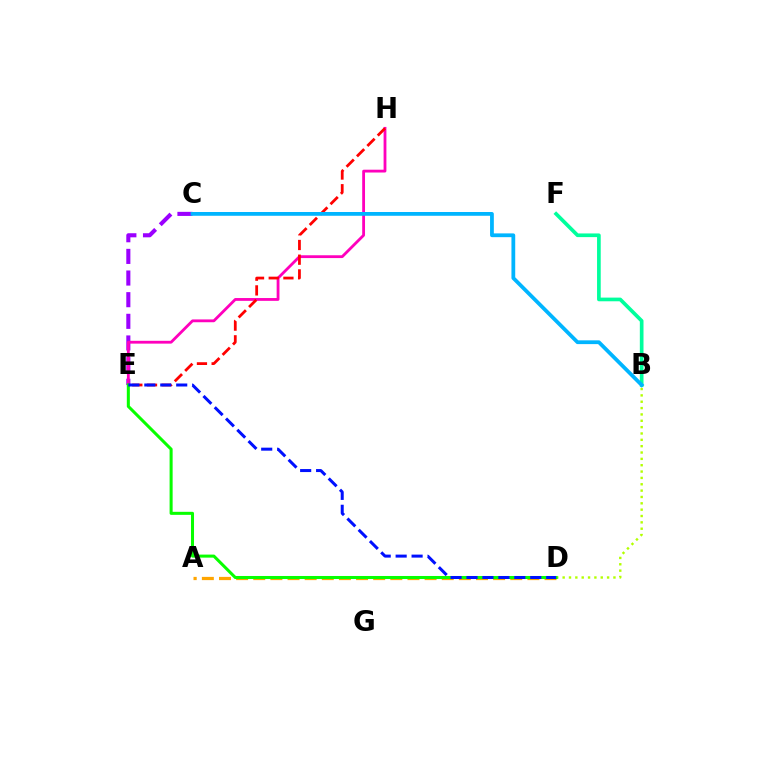{('B', 'D'): [{'color': '#b3ff00', 'line_style': 'dotted', 'thickness': 1.72}], ('A', 'D'): [{'color': '#ffa500', 'line_style': 'dashed', 'thickness': 2.33}], ('C', 'E'): [{'color': '#9b00ff', 'line_style': 'dashed', 'thickness': 2.94}], ('E', 'H'): [{'color': '#ff00bd', 'line_style': 'solid', 'thickness': 2.03}, {'color': '#ff0000', 'line_style': 'dashed', 'thickness': 2.0}], ('D', 'E'): [{'color': '#08ff00', 'line_style': 'solid', 'thickness': 2.18}, {'color': '#0010ff', 'line_style': 'dashed', 'thickness': 2.17}], ('B', 'F'): [{'color': '#00ff9d', 'line_style': 'solid', 'thickness': 2.65}], ('B', 'C'): [{'color': '#00b5ff', 'line_style': 'solid', 'thickness': 2.72}]}